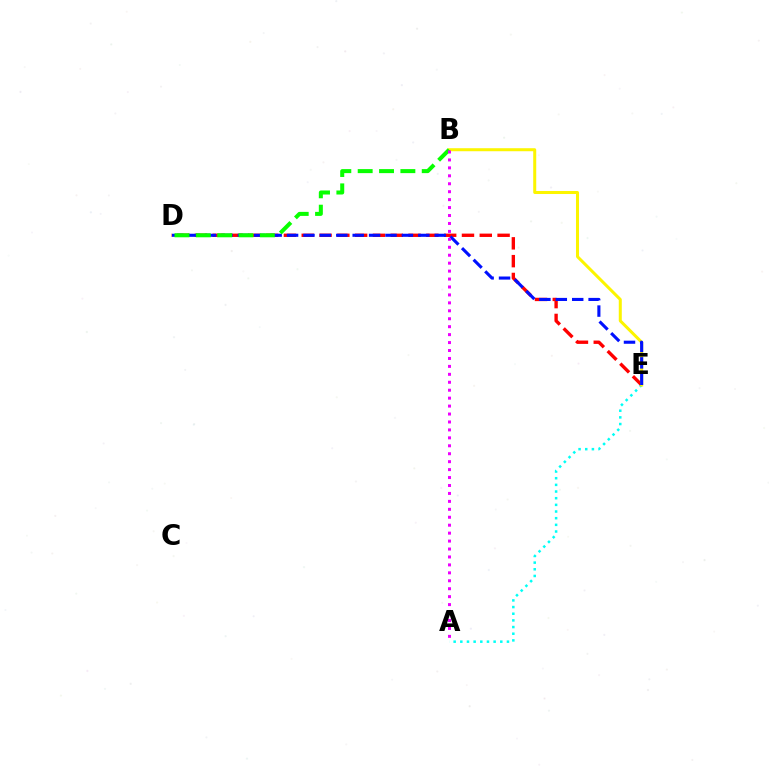{('A', 'E'): [{'color': '#00fff6', 'line_style': 'dotted', 'thickness': 1.81}], ('D', 'E'): [{'color': '#ff0000', 'line_style': 'dashed', 'thickness': 2.42}, {'color': '#0010ff', 'line_style': 'dashed', 'thickness': 2.23}], ('B', 'E'): [{'color': '#fcf500', 'line_style': 'solid', 'thickness': 2.17}], ('B', 'D'): [{'color': '#08ff00', 'line_style': 'dashed', 'thickness': 2.9}], ('A', 'B'): [{'color': '#ee00ff', 'line_style': 'dotted', 'thickness': 2.16}]}